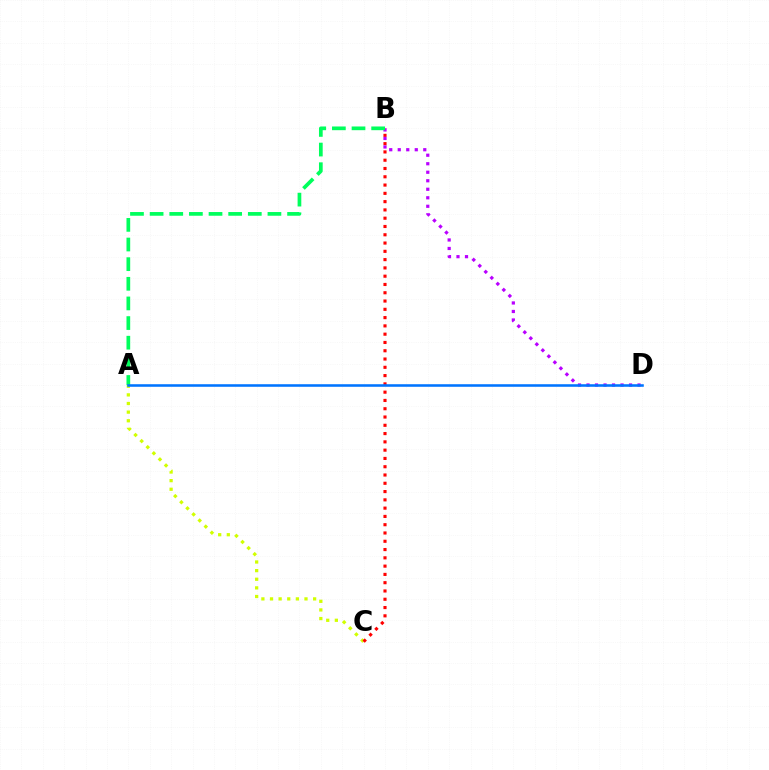{('A', 'C'): [{'color': '#d1ff00', 'line_style': 'dotted', 'thickness': 2.34}], ('B', 'C'): [{'color': '#ff0000', 'line_style': 'dotted', 'thickness': 2.25}], ('B', 'D'): [{'color': '#b900ff', 'line_style': 'dotted', 'thickness': 2.31}], ('A', 'B'): [{'color': '#00ff5c', 'line_style': 'dashed', 'thickness': 2.67}], ('A', 'D'): [{'color': '#0074ff', 'line_style': 'solid', 'thickness': 1.84}]}